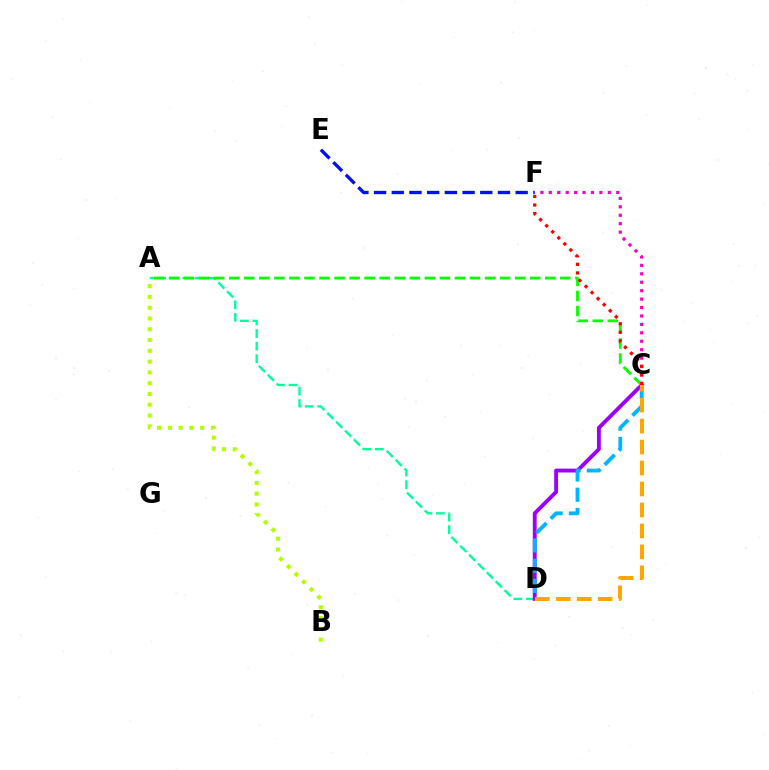{('C', 'F'): [{'color': '#ff00bd', 'line_style': 'dotted', 'thickness': 2.29}, {'color': '#ff0000', 'line_style': 'dotted', 'thickness': 2.33}], ('A', 'D'): [{'color': '#00ff9d', 'line_style': 'dashed', 'thickness': 1.7}], ('C', 'D'): [{'color': '#9b00ff', 'line_style': 'solid', 'thickness': 2.78}, {'color': '#00b5ff', 'line_style': 'dashed', 'thickness': 2.75}, {'color': '#ffa500', 'line_style': 'dashed', 'thickness': 2.85}], ('A', 'C'): [{'color': '#08ff00', 'line_style': 'dashed', 'thickness': 2.04}], ('A', 'B'): [{'color': '#b3ff00', 'line_style': 'dotted', 'thickness': 2.93}], ('E', 'F'): [{'color': '#0010ff', 'line_style': 'dashed', 'thickness': 2.4}]}